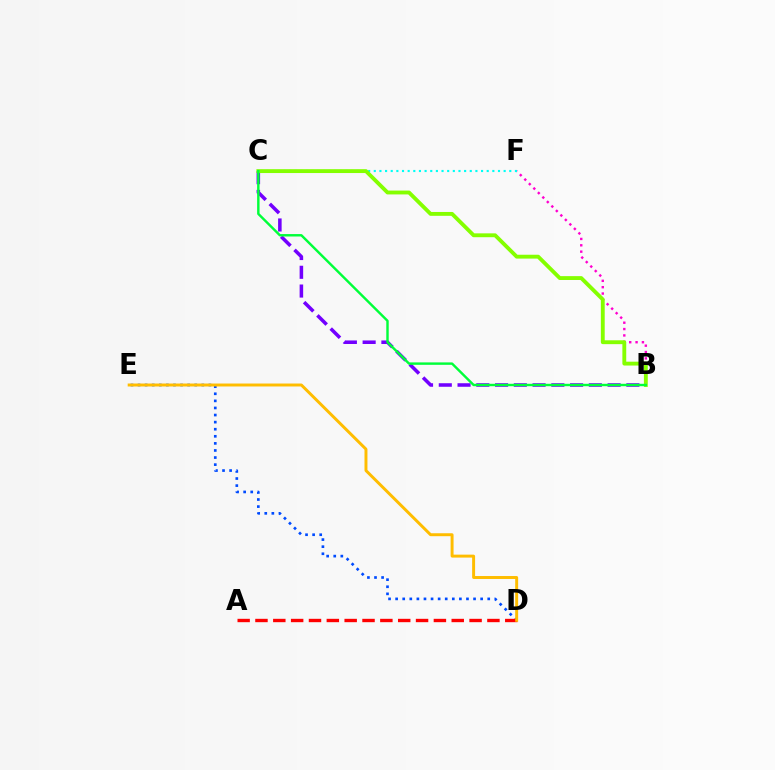{('D', 'E'): [{'color': '#004bff', 'line_style': 'dotted', 'thickness': 1.92}, {'color': '#ffbd00', 'line_style': 'solid', 'thickness': 2.12}], ('B', 'C'): [{'color': '#7200ff', 'line_style': 'dashed', 'thickness': 2.55}, {'color': '#84ff00', 'line_style': 'solid', 'thickness': 2.78}, {'color': '#00ff39', 'line_style': 'solid', 'thickness': 1.74}], ('B', 'F'): [{'color': '#ff00cf', 'line_style': 'dotted', 'thickness': 1.73}], ('A', 'D'): [{'color': '#ff0000', 'line_style': 'dashed', 'thickness': 2.42}], ('C', 'F'): [{'color': '#00fff6', 'line_style': 'dotted', 'thickness': 1.53}]}